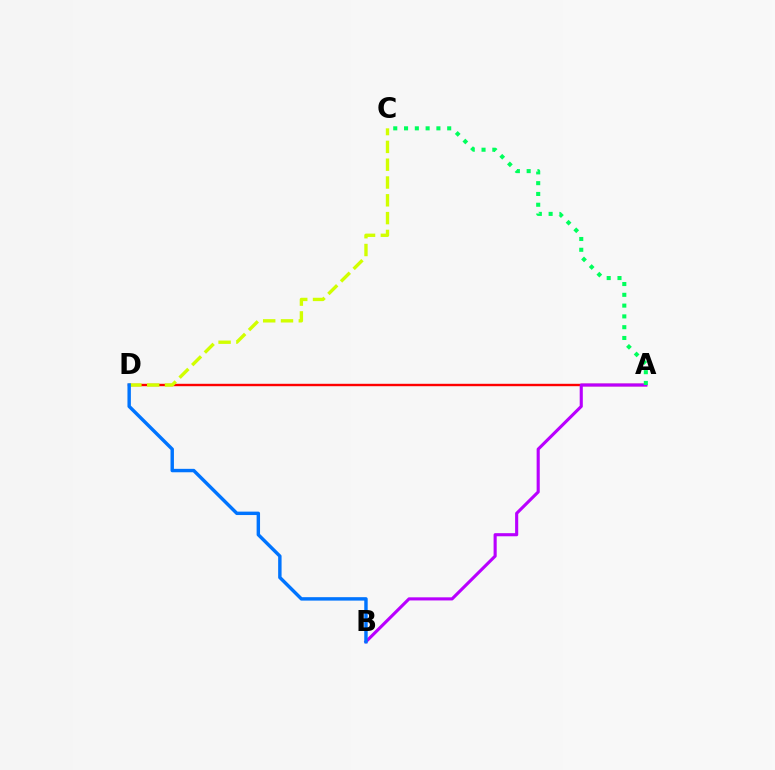{('A', 'D'): [{'color': '#ff0000', 'line_style': 'solid', 'thickness': 1.73}], ('A', 'B'): [{'color': '#b900ff', 'line_style': 'solid', 'thickness': 2.24}], ('C', 'D'): [{'color': '#d1ff00', 'line_style': 'dashed', 'thickness': 2.42}], ('A', 'C'): [{'color': '#00ff5c', 'line_style': 'dotted', 'thickness': 2.93}], ('B', 'D'): [{'color': '#0074ff', 'line_style': 'solid', 'thickness': 2.46}]}